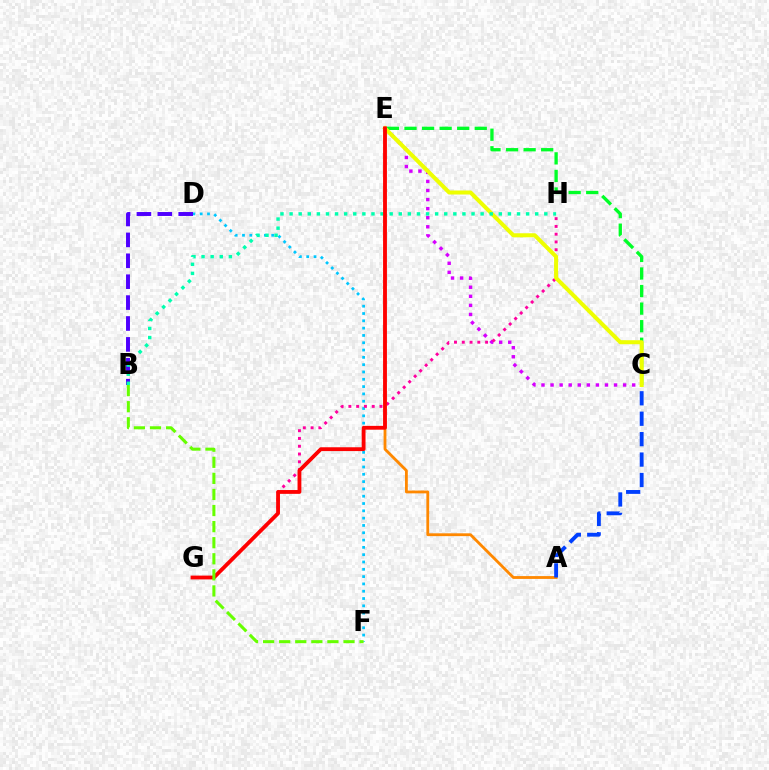{('D', 'F'): [{'color': '#00c7ff', 'line_style': 'dotted', 'thickness': 1.99}], ('B', 'D'): [{'color': '#4f00ff', 'line_style': 'dashed', 'thickness': 2.84}], ('C', 'E'): [{'color': '#00ff27', 'line_style': 'dashed', 'thickness': 2.39}, {'color': '#d600ff', 'line_style': 'dotted', 'thickness': 2.46}, {'color': '#eeff00', 'line_style': 'solid', 'thickness': 2.9}], ('G', 'H'): [{'color': '#ff00a0', 'line_style': 'dotted', 'thickness': 2.11}], ('B', 'H'): [{'color': '#00ffaf', 'line_style': 'dotted', 'thickness': 2.47}], ('A', 'E'): [{'color': '#ff8800', 'line_style': 'solid', 'thickness': 2.03}], ('E', 'G'): [{'color': '#ff0000', 'line_style': 'solid', 'thickness': 2.75}], ('B', 'F'): [{'color': '#66ff00', 'line_style': 'dashed', 'thickness': 2.18}], ('A', 'C'): [{'color': '#003fff', 'line_style': 'dashed', 'thickness': 2.77}]}